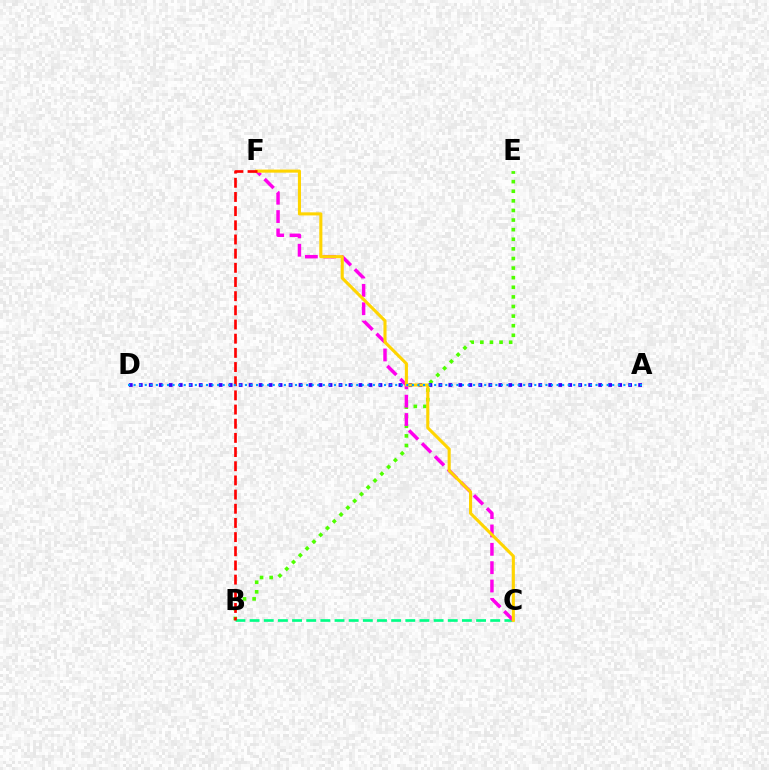{('B', 'E'): [{'color': '#4fff00', 'line_style': 'dotted', 'thickness': 2.61}], ('A', 'D'): [{'color': '#3700ff', 'line_style': 'dotted', 'thickness': 2.71}, {'color': '#009eff', 'line_style': 'dotted', 'thickness': 1.51}], ('B', 'C'): [{'color': '#00ff86', 'line_style': 'dashed', 'thickness': 1.92}], ('C', 'F'): [{'color': '#ff00ed', 'line_style': 'dashed', 'thickness': 2.49}, {'color': '#ffd500', 'line_style': 'solid', 'thickness': 2.22}], ('B', 'F'): [{'color': '#ff0000', 'line_style': 'dashed', 'thickness': 1.93}]}